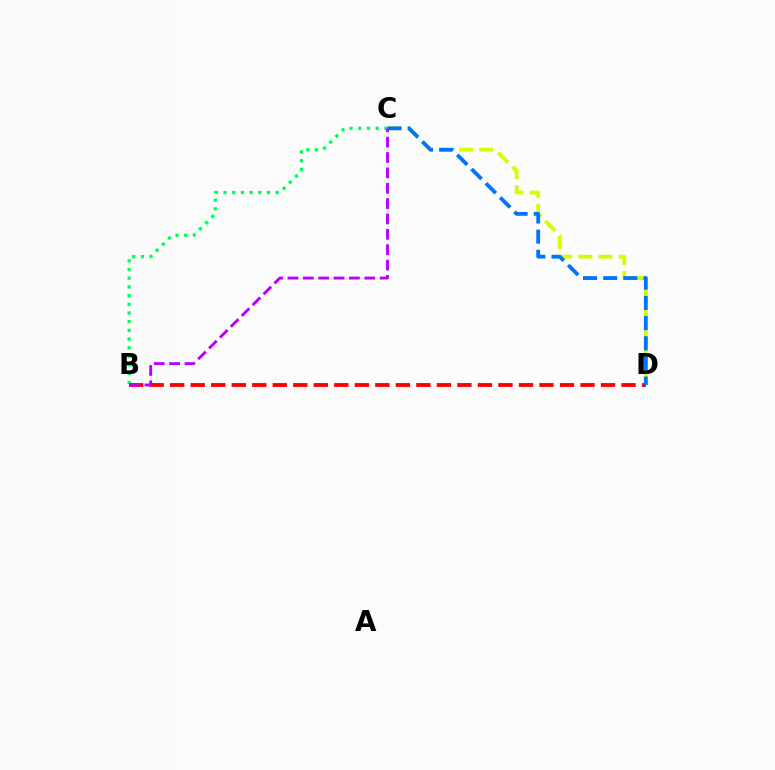{('B', 'C'): [{'color': '#00ff5c', 'line_style': 'dotted', 'thickness': 2.36}, {'color': '#b900ff', 'line_style': 'dashed', 'thickness': 2.09}], ('C', 'D'): [{'color': '#d1ff00', 'line_style': 'dashed', 'thickness': 2.73}, {'color': '#0074ff', 'line_style': 'dashed', 'thickness': 2.74}], ('B', 'D'): [{'color': '#ff0000', 'line_style': 'dashed', 'thickness': 2.79}]}